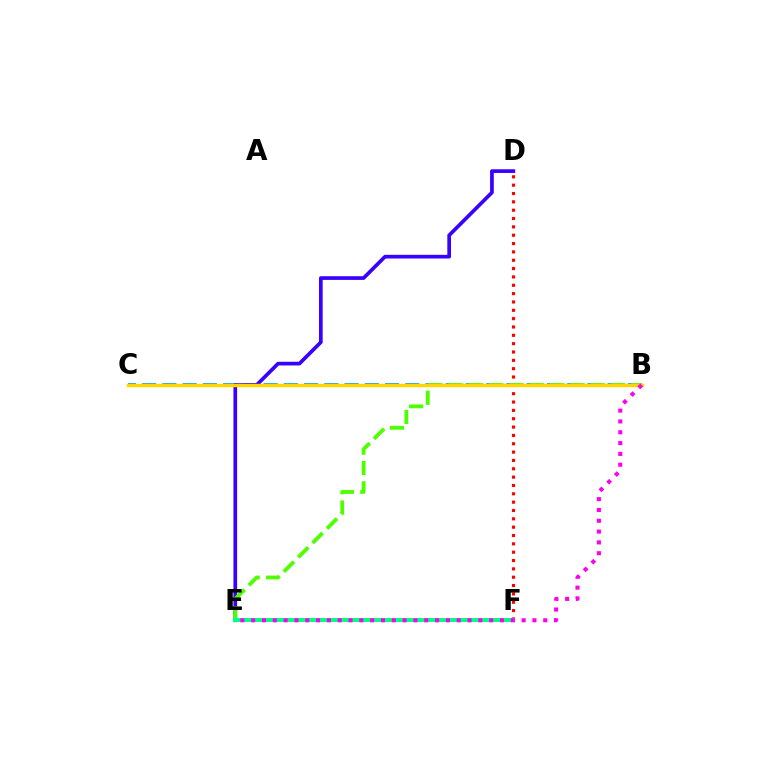{('B', 'C'): [{'color': '#009eff', 'line_style': 'dashed', 'thickness': 2.75}, {'color': '#ffd500', 'line_style': 'solid', 'thickness': 2.45}], ('D', 'F'): [{'color': '#ff0000', 'line_style': 'dotted', 'thickness': 2.27}], ('D', 'E'): [{'color': '#3700ff', 'line_style': 'solid', 'thickness': 2.65}], ('B', 'E'): [{'color': '#4fff00', 'line_style': 'dashed', 'thickness': 2.76}, {'color': '#ff00ed', 'line_style': 'dotted', 'thickness': 2.94}], ('E', 'F'): [{'color': '#00ff86', 'line_style': 'solid', 'thickness': 2.91}]}